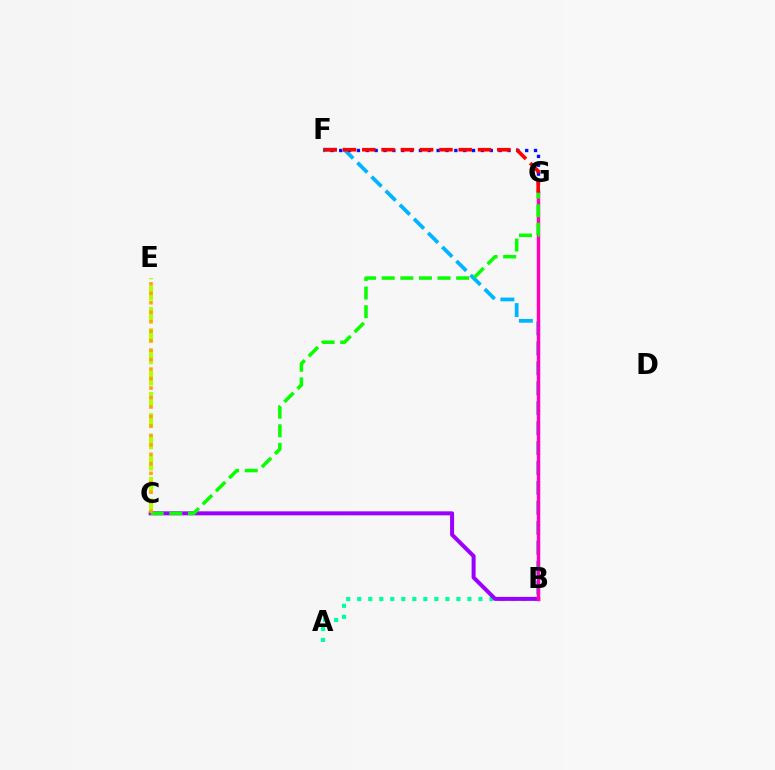{('B', 'F'): [{'color': '#00b5ff', 'line_style': 'dashed', 'thickness': 2.71}], ('C', 'E'): [{'color': '#b3ff00', 'line_style': 'dashed', 'thickness': 2.89}, {'color': '#ffa500', 'line_style': 'dotted', 'thickness': 2.57}], ('F', 'G'): [{'color': '#0010ff', 'line_style': 'dotted', 'thickness': 2.41}, {'color': '#ff0000', 'line_style': 'dashed', 'thickness': 2.62}], ('A', 'B'): [{'color': '#00ff9d', 'line_style': 'dotted', 'thickness': 2.99}], ('B', 'C'): [{'color': '#9b00ff', 'line_style': 'solid', 'thickness': 2.88}], ('B', 'G'): [{'color': '#ff00bd', 'line_style': 'solid', 'thickness': 2.48}], ('C', 'G'): [{'color': '#08ff00', 'line_style': 'dashed', 'thickness': 2.53}]}